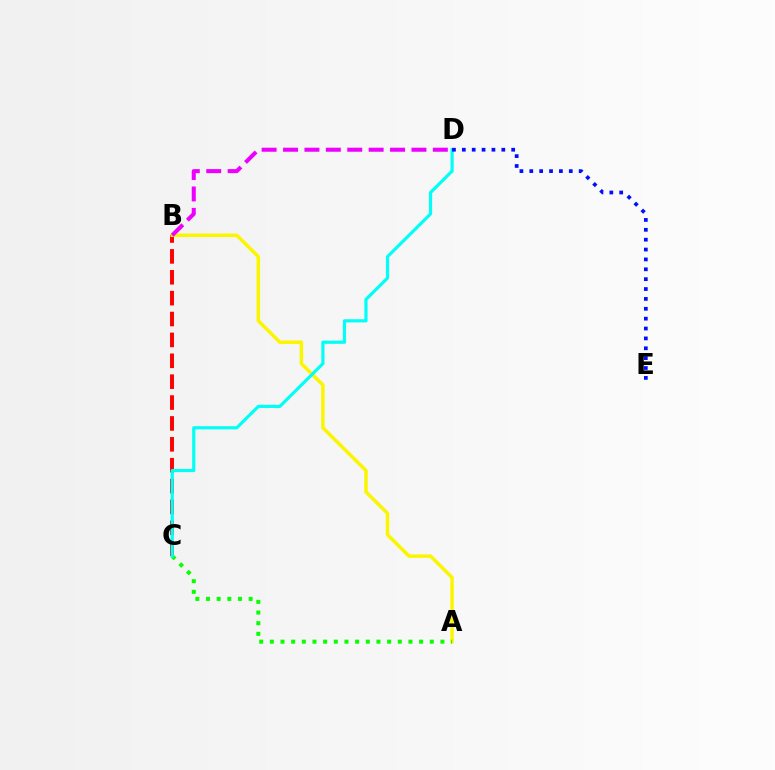{('B', 'C'): [{'color': '#ff0000', 'line_style': 'dashed', 'thickness': 2.84}], ('A', 'B'): [{'color': '#fcf500', 'line_style': 'solid', 'thickness': 2.52}], ('A', 'C'): [{'color': '#08ff00', 'line_style': 'dotted', 'thickness': 2.9}], ('C', 'D'): [{'color': '#00fff6', 'line_style': 'solid', 'thickness': 2.29}], ('B', 'D'): [{'color': '#ee00ff', 'line_style': 'dashed', 'thickness': 2.91}], ('D', 'E'): [{'color': '#0010ff', 'line_style': 'dotted', 'thickness': 2.68}]}